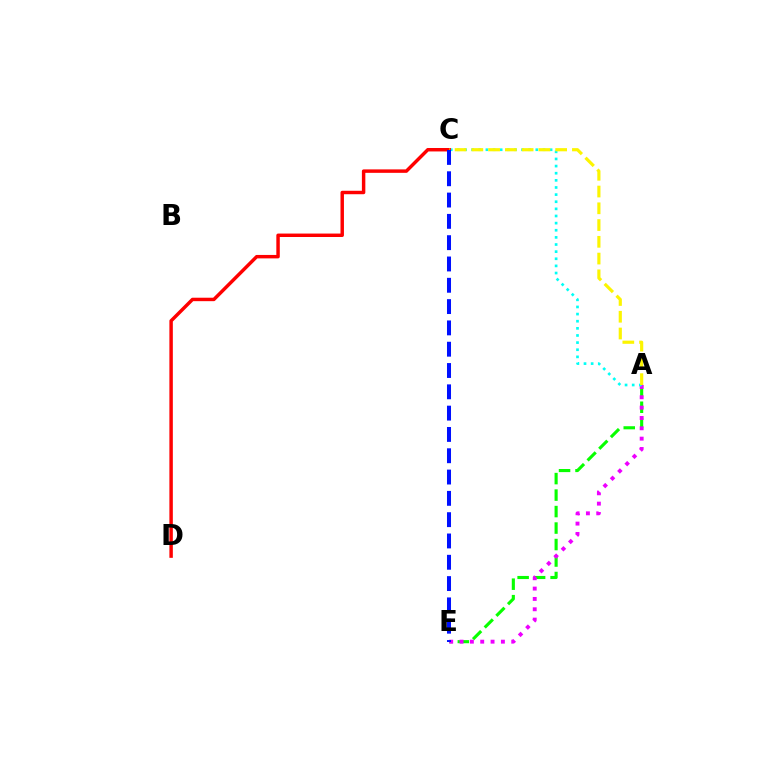{('A', 'E'): [{'color': '#08ff00', 'line_style': 'dashed', 'thickness': 2.24}, {'color': '#ee00ff', 'line_style': 'dotted', 'thickness': 2.81}], ('A', 'C'): [{'color': '#00fff6', 'line_style': 'dotted', 'thickness': 1.94}, {'color': '#fcf500', 'line_style': 'dashed', 'thickness': 2.28}], ('C', 'D'): [{'color': '#ff0000', 'line_style': 'solid', 'thickness': 2.48}], ('C', 'E'): [{'color': '#0010ff', 'line_style': 'dashed', 'thickness': 2.89}]}